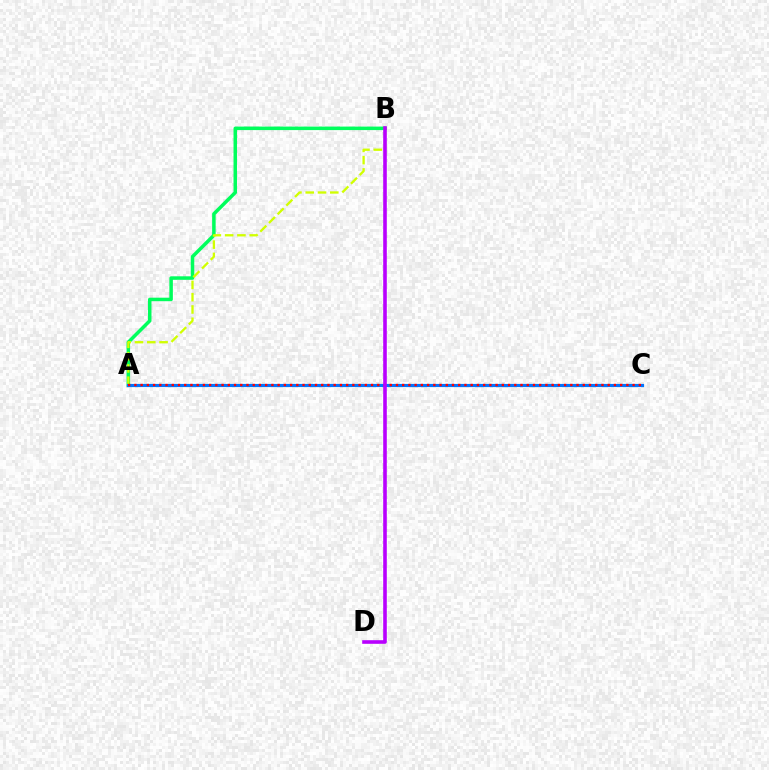{('A', 'B'): [{'color': '#00ff5c', 'line_style': 'solid', 'thickness': 2.53}, {'color': '#d1ff00', 'line_style': 'dashed', 'thickness': 1.67}], ('A', 'C'): [{'color': '#0074ff', 'line_style': 'solid', 'thickness': 2.28}, {'color': '#ff0000', 'line_style': 'dotted', 'thickness': 1.69}], ('B', 'D'): [{'color': '#b900ff', 'line_style': 'solid', 'thickness': 2.59}]}